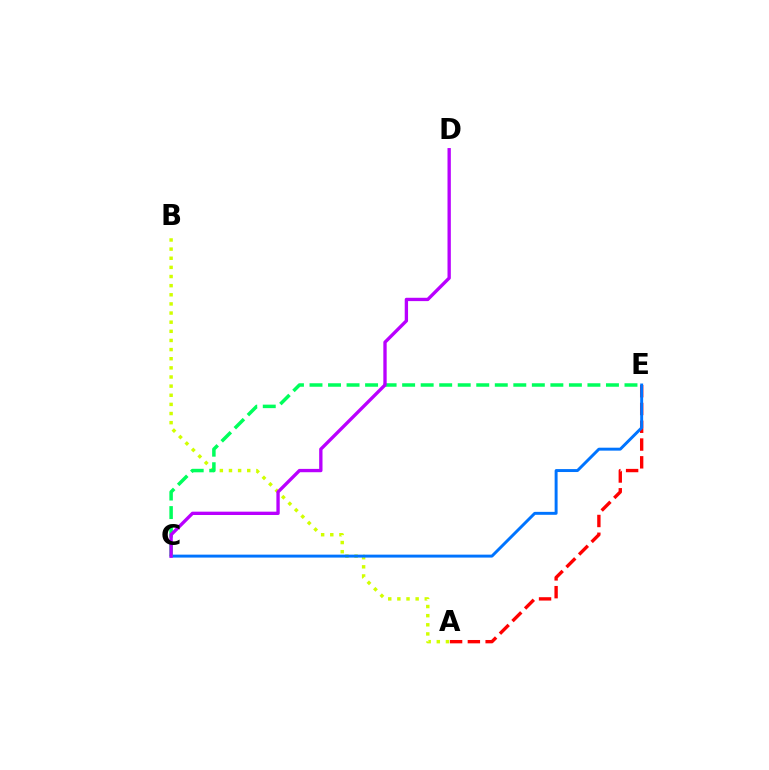{('A', 'B'): [{'color': '#d1ff00', 'line_style': 'dotted', 'thickness': 2.48}], ('A', 'E'): [{'color': '#ff0000', 'line_style': 'dashed', 'thickness': 2.42}], ('C', 'E'): [{'color': '#0074ff', 'line_style': 'solid', 'thickness': 2.12}, {'color': '#00ff5c', 'line_style': 'dashed', 'thickness': 2.52}], ('C', 'D'): [{'color': '#b900ff', 'line_style': 'solid', 'thickness': 2.4}]}